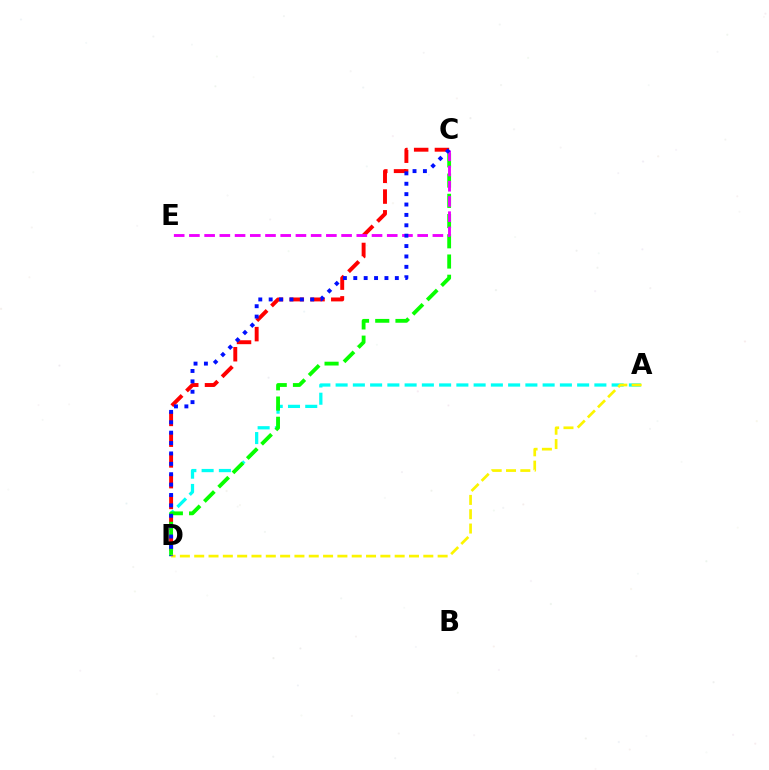{('A', 'D'): [{'color': '#00fff6', 'line_style': 'dashed', 'thickness': 2.34}, {'color': '#fcf500', 'line_style': 'dashed', 'thickness': 1.95}], ('C', 'D'): [{'color': '#ff0000', 'line_style': 'dashed', 'thickness': 2.82}, {'color': '#08ff00', 'line_style': 'dashed', 'thickness': 2.75}, {'color': '#0010ff', 'line_style': 'dotted', 'thickness': 2.82}], ('C', 'E'): [{'color': '#ee00ff', 'line_style': 'dashed', 'thickness': 2.07}]}